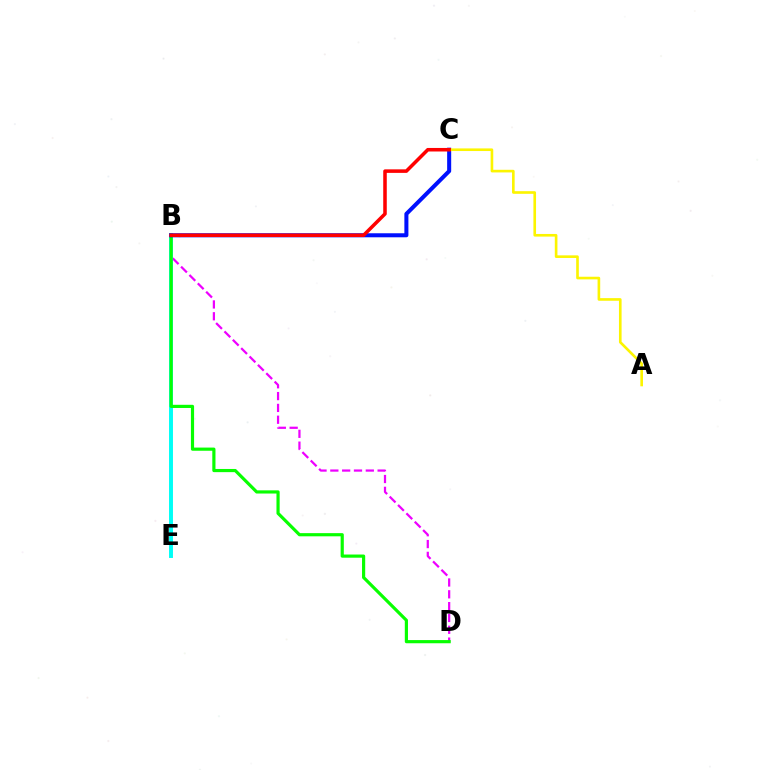{('B', 'D'): [{'color': '#ee00ff', 'line_style': 'dashed', 'thickness': 1.61}, {'color': '#08ff00', 'line_style': 'solid', 'thickness': 2.29}], ('B', 'E'): [{'color': '#00fff6', 'line_style': 'solid', 'thickness': 2.83}], ('B', 'C'): [{'color': '#0010ff', 'line_style': 'solid', 'thickness': 2.9}, {'color': '#ff0000', 'line_style': 'solid', 'thickness': 2.55}], ('A', 'C'): [{'color': '#fcf500', 'line_style': 'solid', 'thickness': 1.89}]}